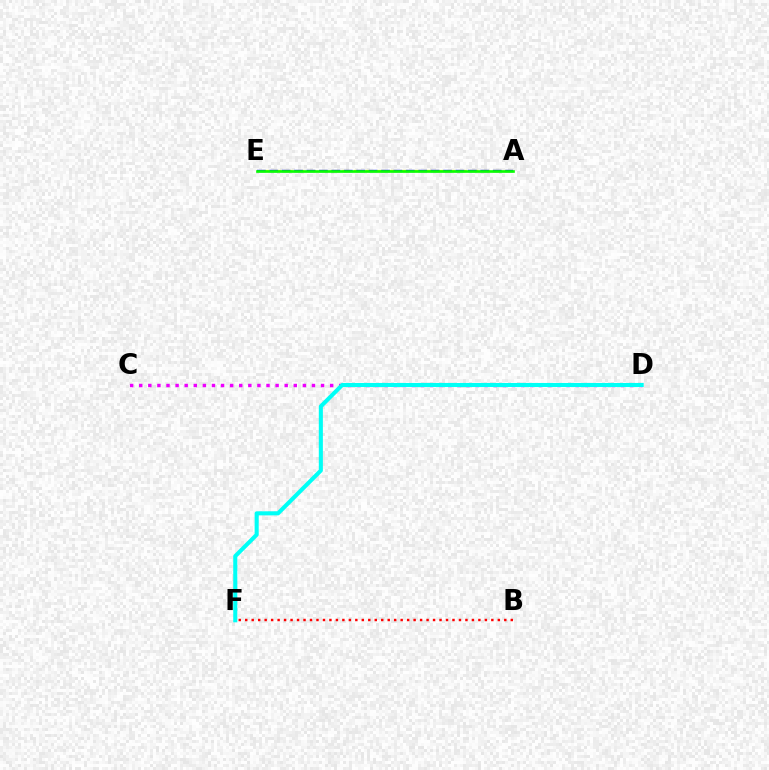{('A', 'E'): [{'color': '#fcf500', 'line_style': 'dashed', 'thickness': 1.58}, {'color': '#0010ff', 'line_style': 'dashed', 'thickness': 1.69}, {'color': '#08ff00', 'line_style': 'solid', 'thickness': 1.9}], ('B', 'F'): [{'color': '#ff0000', 'line_style': 'dotted', 'thickness': 1.76}], ('C', 'D'): [{'color': '#ee00ff', 'line_style': 'dotted', 'thickness': 2.47}], ('D', 'F'): [{'color': '#00fff6', 'line_style': 'solid', 'thickness': 2.93}]}